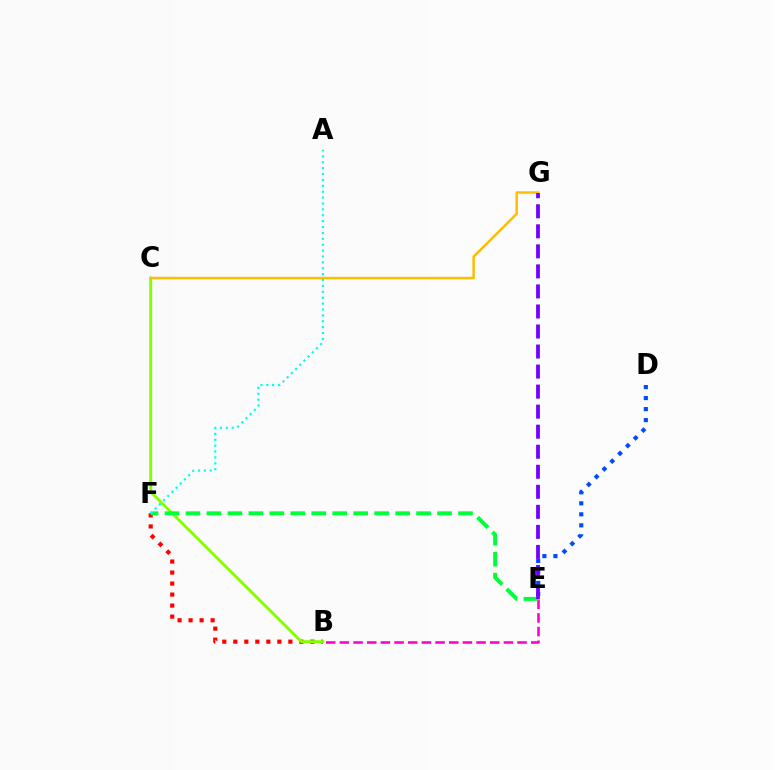{('B', 'E'): [{'color': '#ff00cf', 'line_style': 'dashed', 'thickness': 1.86}], ('B', 'F'): [{'color': '#ff0000', 'line_style': 'dotted', 'thickness': 2.99}], ('D', 'E'): [{'color': '#004bff', 'line_style': 'dotted', 'thickness': 2.99}], ('B', 'C'): [{'color': '#84ff00', 'line_style': 'solid', 'thickness': 2.08}], ('C', 'G'): [{'color': '#ffbd00', 'line_style': 'solid', 'thickness': 1.79}], ('E', 'F'): [{'color': '#00ff39', 'line_style': 'dashed', 'thickness': 2.85}], ('A', 'F'): [{'color': '#00fff6', 'line_style': 'dotted', 'thickness': 1.6}], ('E', 'G'): [{'color': '#7200ff', 'line_style': 'dashed', 'thickness': 2.72}]}